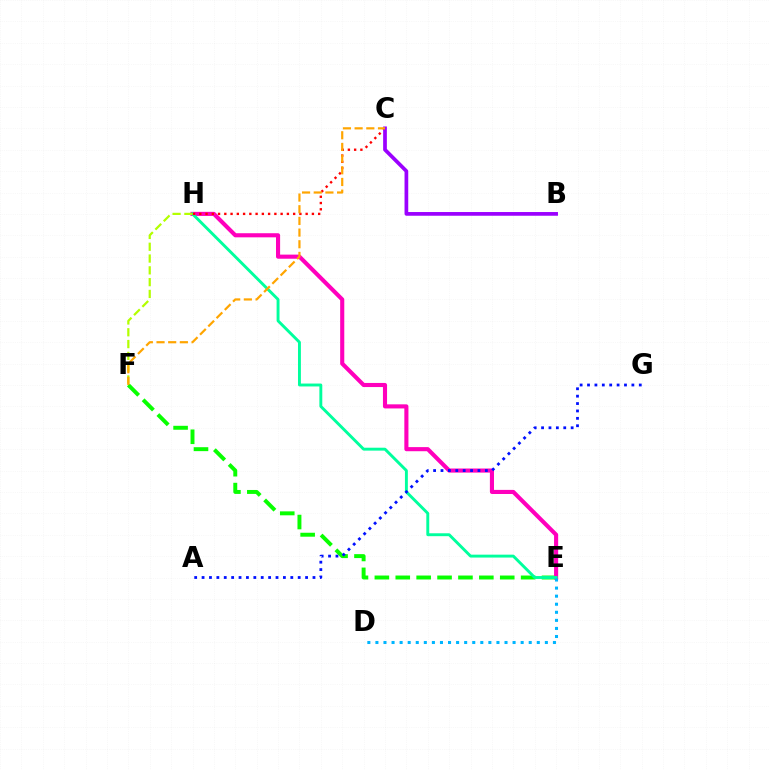{('E', 'F'): [{'color': '#08ff00', 'line_style': 'dashed', 'thickness': 2.84}], ('E', 'H'): [{'color': '#ff00bd', 'line_style': 'solid', 'thickness': 2.95}, {'color': '#00ff9d', 'line_style': 'solid', 'thickness': 2.09}], ('F', 'H'): [{'color': '#b3ff00', 'line_style': 'dashed', 'thickness': 1.6}], ('C', 'H'): [{'color': '#ff0000', 'line_style': 'dotted', 'thickness': 1.7}], ('B', 'C'): [{'color': '#9b00ff', 'line_style': 'solid', 'thickness': 2.68}], ('C', 'F'): [{'color': '#ffa500', 'line_style': 'dashed', 'thickness': 1.59}], ('D', 'E'): [{'color': '#00b5ff', 'line_style': 'dotted', 'thickness': 2.19}], ('A', 'G'): [{'color': '#0010ff', 'line_style': 'dotted', 'thickness': 2.01}]}